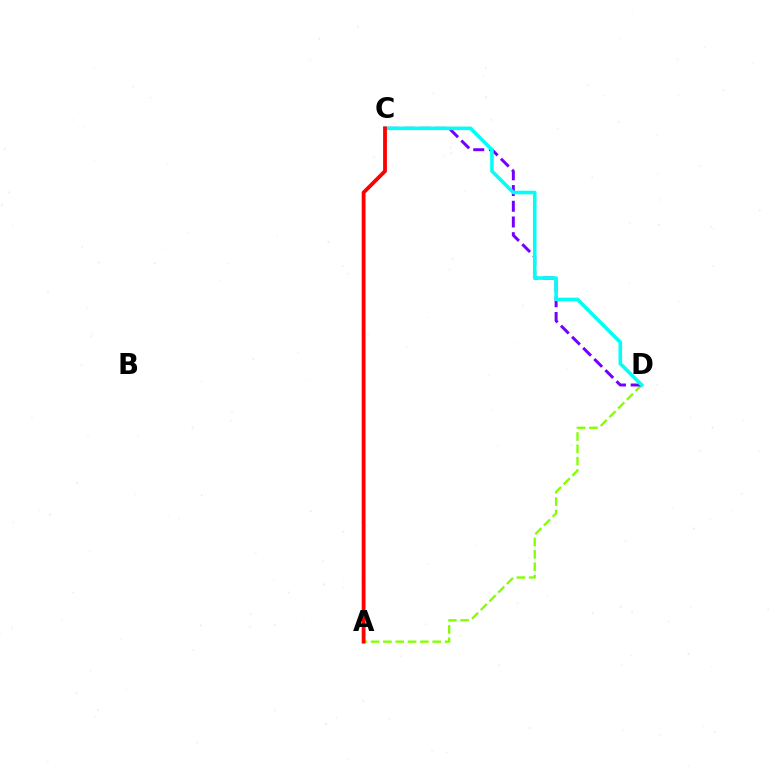{('A', 'D'): [{'color': '#84ff00', 'line_style': 'dashed', 'thickness': 1.67}], ('C', 'D'): [{'color': '#7200ff', 'line_style': 'dashed', 'thickness': 2.14}, {'color': '#00fff6', 'line_style': 'solid', 'thickness': 2.58}], ('A', 'C'): [{'color': '#ff0000', 'line_style': 'solid', 'thickness': 2.74}]}